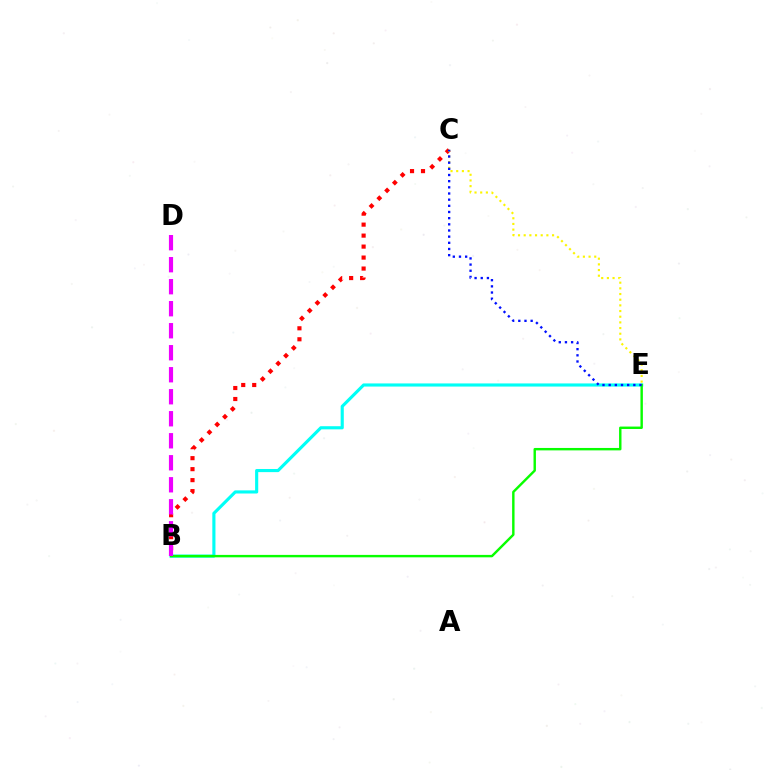{('B', 'E'): [{'color': '#00fff6', 'line_style': 'solid', 'thickness': 2.25}, {'color': '#08ff00', 'line_style': 'solid', 'thickness': 1.74}], ('B', 'C'): [{'color': '#ff0000', 'line_style': 'dotted', 'thickness': 2.98}], ('C', 'E'): [{'color': '#fcf500', 'line_style': 'dotted', 'thickness': 1.54}, {'color': '#0010ff', 'line_style': 'dotted', 'thickness': 1.68}], ('B', 'D'): [{'color': '#ee00ff', 'line_style': 'dashed', 'thickness': 2.99}]}